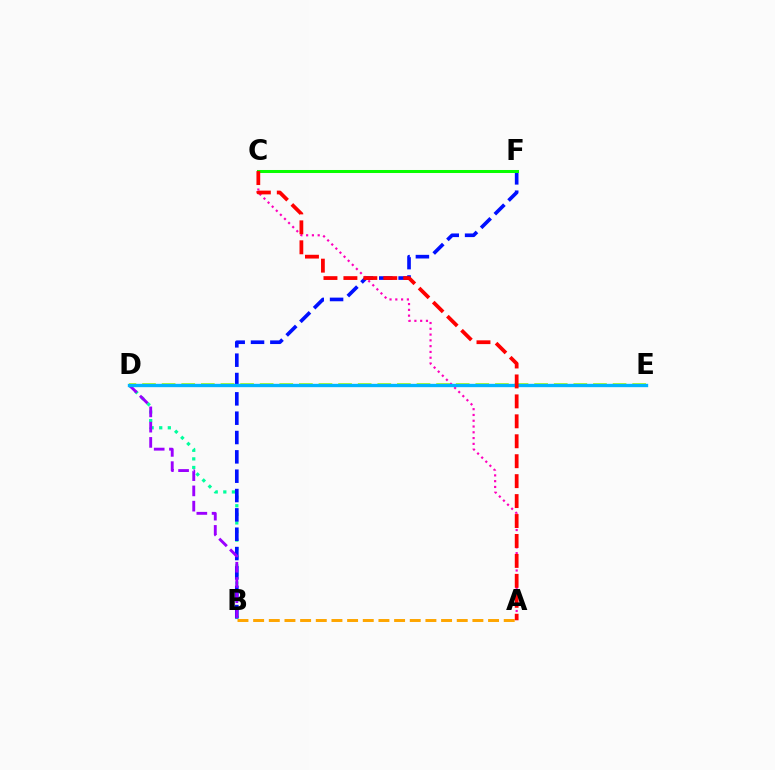{('B', 'D'): [{'color': '#00ff9d', 'line_style': 'dotted', 'thickness': 2.33}, {'color': '#9b00ff', 'line_style': 'dashed', 'thickness': 2.07}], ('B', 'F'): [{'color': '#0010ff', 'line_style': 'dashed', 'thickness': 2.63}], ('A', 'B'): [{'color': '#ffa500', 'line_style': 'dashed', 'thickness': 2.13}], ('A', 'C'): [{'color': '#ff00bd', 'line_style': 'dotted', 'thickness': 1.57}, {'color': '#ff0000', 'line_style': 'dashed', 'thickness': 2.71}], ('D', 'E'): [{'color': '#b3ff00', 'line_style': 'dashed', 'thickness': 2.66}, {'color': '#00b5ff', 'line_style': 'solid', 'thickness': 2.42}], ('C', 'F'): [{'color': '#08ff00', 'line_style': 'solid', 'thickness': 2.17}]}